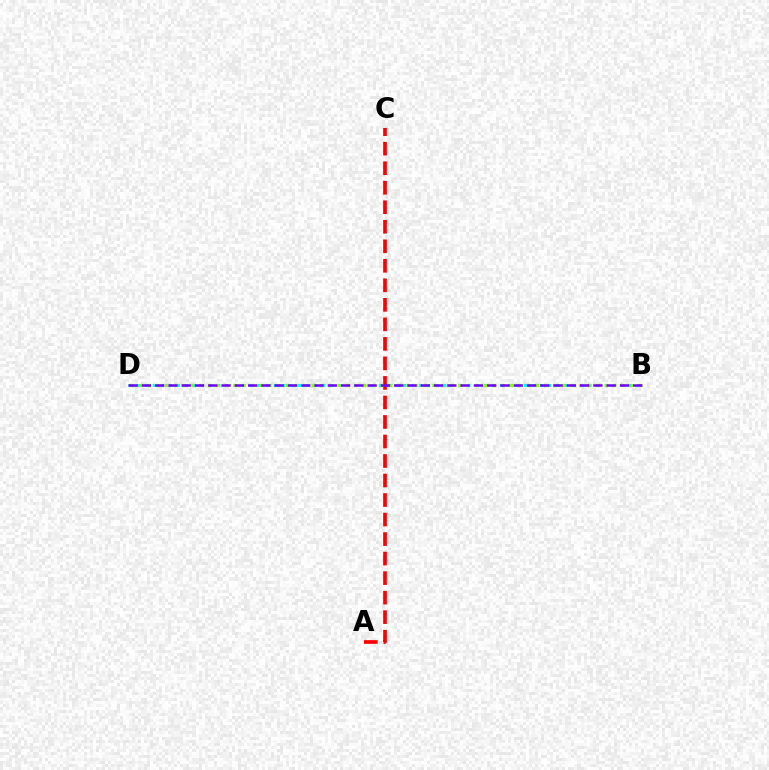{('A', 'C'): [{'color': '#ff0000', 'line_style': 'dashed', 'thickness': 2.65}], ('B', 'D'): [{'color': '#00fff6', 'line_style': 'dotted', 'thickness': 2.19}, {'color': '#84ff00', 'line_style': 'dotted', 'thickness': 2.34}, {'color': '#7200ff', 'line_style': 'dashed', 'thickness': 1.8}]}